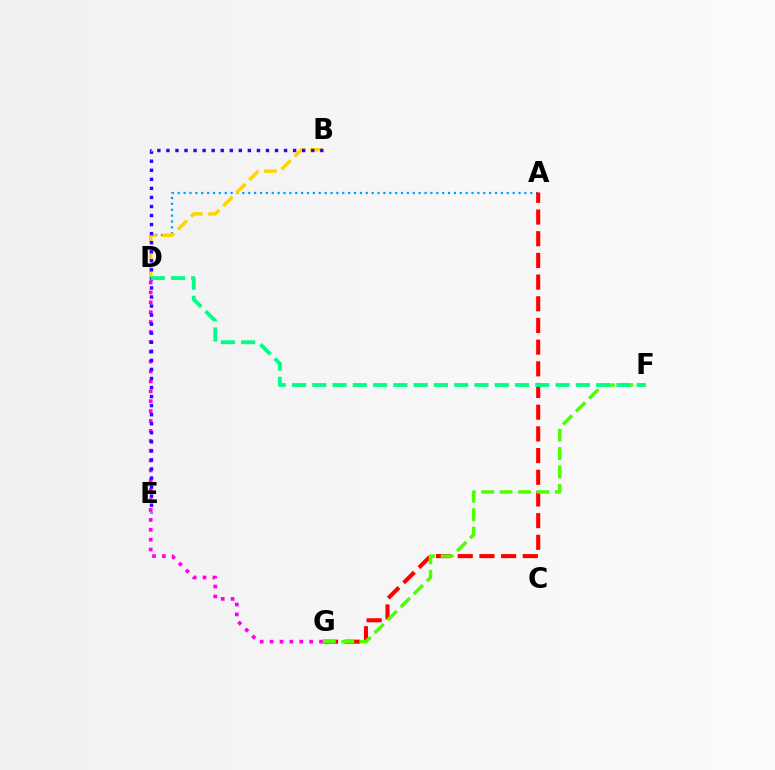{('D', 'G'): [{'color': '#ff00ed', 'line_style': 'dotted', 'thickness': 2.69}], ('A', 'D'): [{'color': '#009eff', 'line_style': 'dotted', 'thickness': 1.6}], ('B', 'D'): [{'color': '#ffd500', 'line_style': 'dashed', 'thickness': 2.49}], ('A', 'G'): [{'color': '#ff0000', 'line_style': 'dashed', 'thickness': 2.95}], ('F', 'G'): [{'color': '#4fff00', 'line_style': 'dashed', 'thickness': 2.5}], ('B', 'E'): [{'color': '#3700ff', 'line_style': 'dotted', 'thickness': 2.46}], ('D', 'F'): [{'color': '#00ff86', 'line_style': 'dashed', 'thickness': 2.75}]}